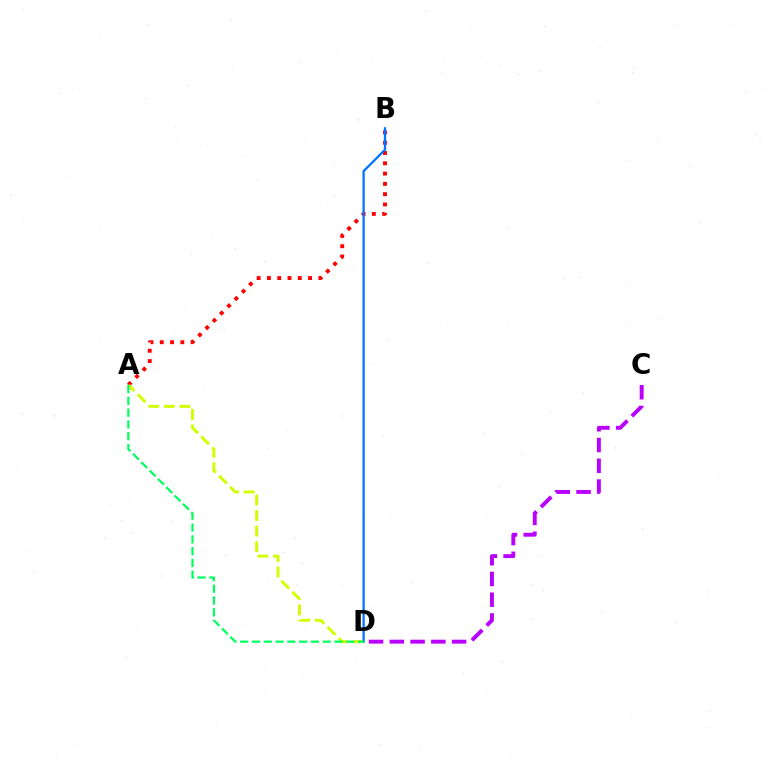{('A', 'B'): [{'color': '#ff0000', 'line_style': 'dotted', 'thickness': 2.8}], ('A', 'D'): [{'color': '#d1ff00', 'line_style': 'dashed', 'thickness': 2.12}, {'color': '#00ff5c', 'line_style': 'dashed', 'thickness': 1.6}], ('C', 'D'): [{'color': '#b900ff', 'line_style': 'dashed', 'thickness': 2.82}], ('B', 'D'): [{'color': '#0074ff', 'line_style': 'solid', 'thickness': 1.63}]}